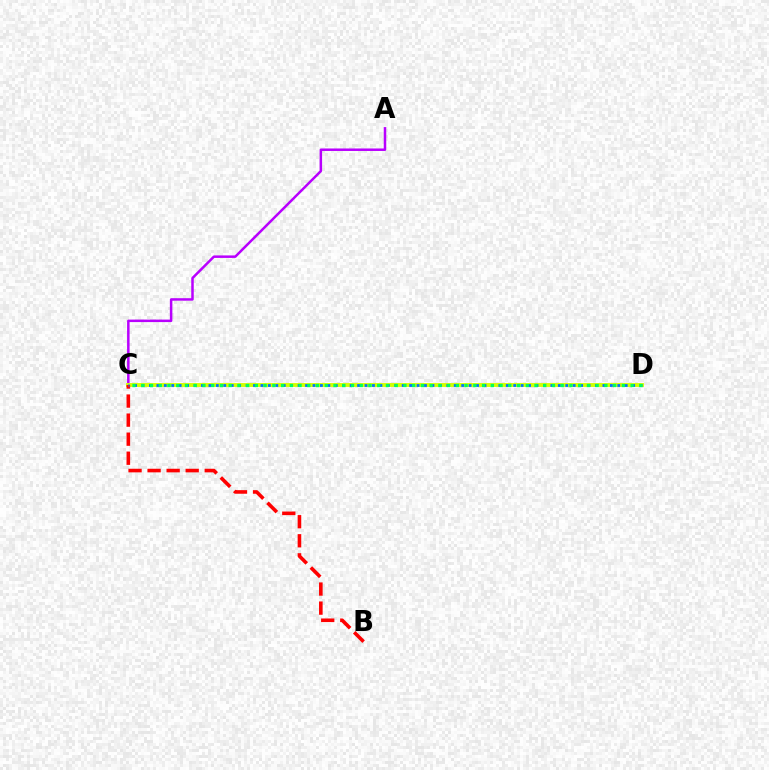{('A', 'C'): [{'color': '#b900ff', 'line_style': 'solid', 'thickness': 1.8}], ('C', 'D'): [{'color': '#d1ff00', 'line_style': 'solid', 'thickness': 2.79}, {'color': '#0074ff', 'line_style': 'dotted', 'thickness': 2.02}, {'color': '#00ff5c', 'line_style': 'dotted', 'thickness': 2.37}], ('B', 'C'): [{'color': '#ff0000', 'line_style': 'dashed', 'thickness': 2.59}]}